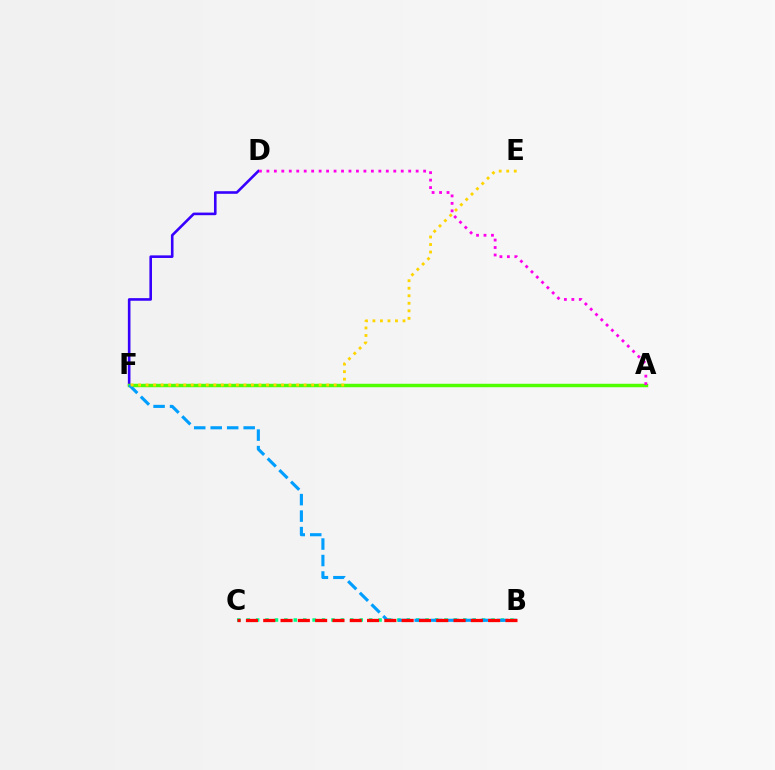{('D', 'F'): [{'color': '#3700ff', 'line_style': 'solid', 'thickness': 1.87}], ('B', 'C'): [{'color': '#00ff86', 'line_style': 'dotted', 'thickness': 2.56}, {'color': '#ff0000', 'line_style': 'dashed', 'thickness': 2.35}], ('A', 'F'): [{'color': '#4fff00', 'line_style': 'solid', 'thickness': 2.48}], ('B', 'F'): [{'color': '#009eff', 'line_style': 'dashed', 'thickness': 2.24}], ('E', 'F'): [{'color': '#ffd500', 'line_style': 'dotted', 'thickness': 2.04}], ('A', 'D'): [{'color': '#ff00ed', 'line_style': 'dotted', 'thickness': 2.03}]}